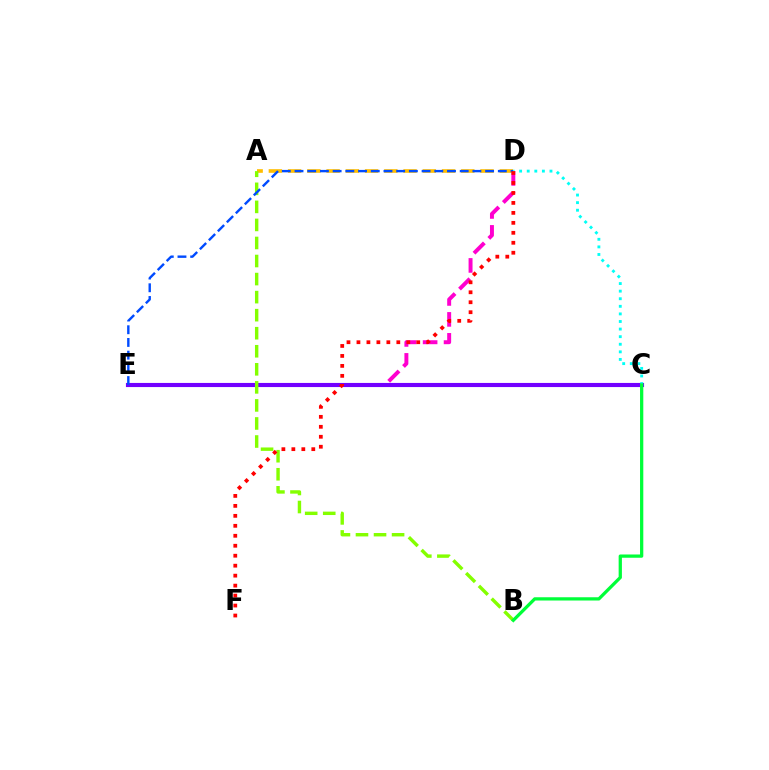{('D', 'E'): [{'color': '#ff00cf', 'line_style': 'dashed', 'thickness': 2.85}, {'color': '#004bff', 'line_style': 'dashed', 'thickness': 1.73}], ('A', 'D'): [{'color': '#ffbd00', 'line_style': 'dashed', 'thickness': 2.61}], ('C', 'E'): [{'color': '#7200ff', 'line_style': 'solid', 'thickness': 2.97}], ('A', 'B'): [{'color': '#84ff00', 'line_style': 'dashed', 'thickness': 2.45}], ('C', 'D'): [{'color': '#00fff6', 'line_style': 'dotted', 'thickness': 2.06}], ('B', 'C'): [{'color': '#00ff39', 'line_style': 'solid', 'thickness': 2.35}], ('D', 'F'): [{'color': '#ff0000', 'line_style': 'dotted', 'thickness': 2.71}]}